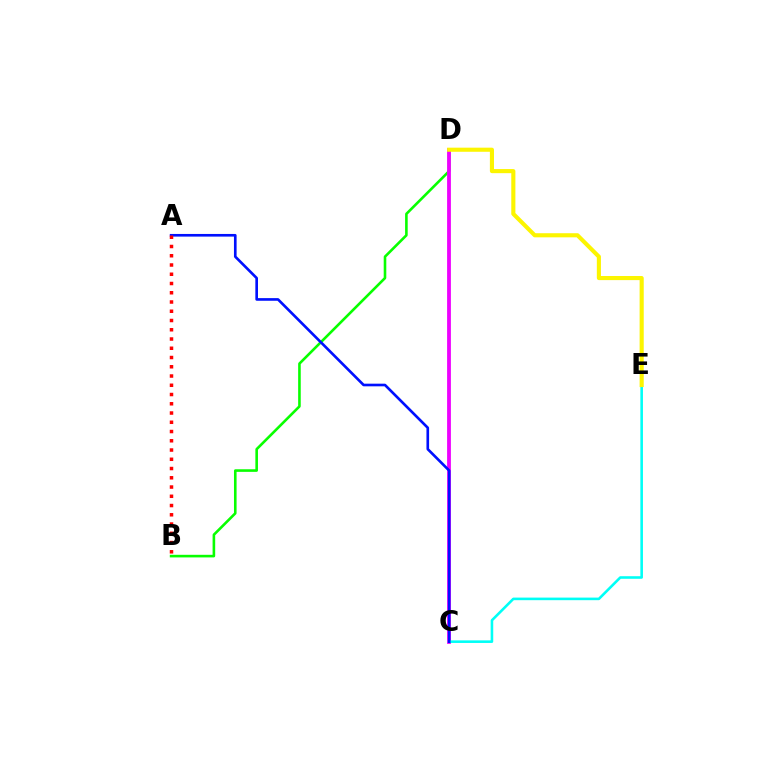{('B', 'D'): [{'color': '#08ff00', 'line_style': 'solid', 'thickness': 1.87}], ('C', 'D'): [{'color': '#ee00ff', 'line_style': 'solid', 'thickness': 2.73}], ('C', 'E'): [{'color': '#00fff6', 'line_style': 'solid', 'thickness': 1.86}], ('A', 'C'): [{'color': '#0010ff', 'line_style': 'solid', 'thickness': 1.91}], ('D', 'E'): [{'color': '#fcf500', 'line_style': 'solid', 'thickness': 2.96}], ('A', 'B'): [{'color': '#ff0000', 'line_style': 'dotted', 'thickness': 2.51}]}